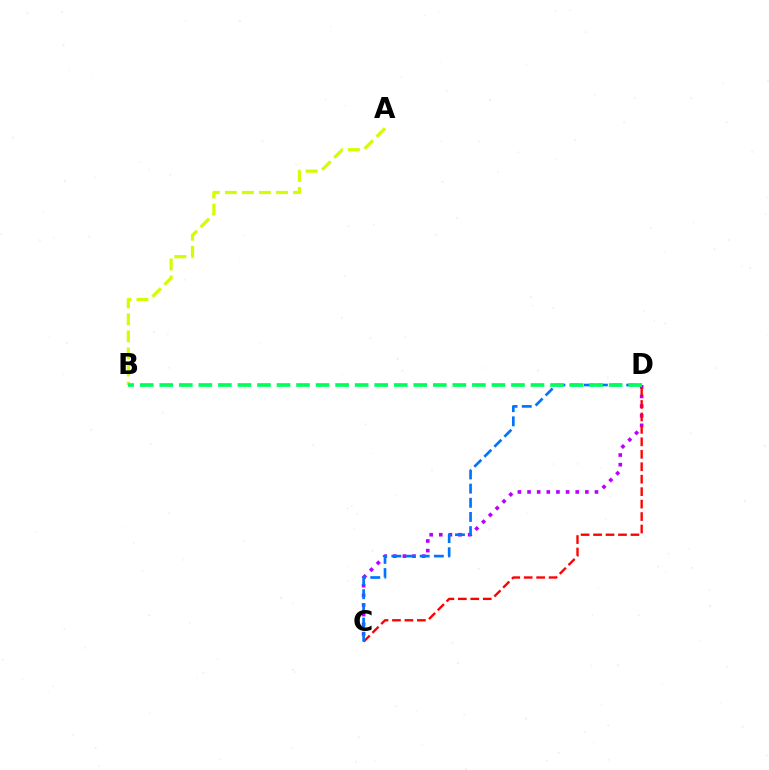{('C', 'D'): [{'color': '#b900ff', 'line_style': 'dotted', 'thickness': 2.62}, {'color': '#ff0000', 'line_style': 'dashed', 'thickness': 1.69}, {'color': '#0074ff', 'line_style': 'dashed', 'thickness': 1.92}], ('A', 'B'): [{'color': '#d1ff00', 'line_style': 'dashed', 'thickness': 2.31}], ('B', 'D'): [{'color': '#00ff5c', 'line_style': 'dashed', 'thickness': 2.65}]}